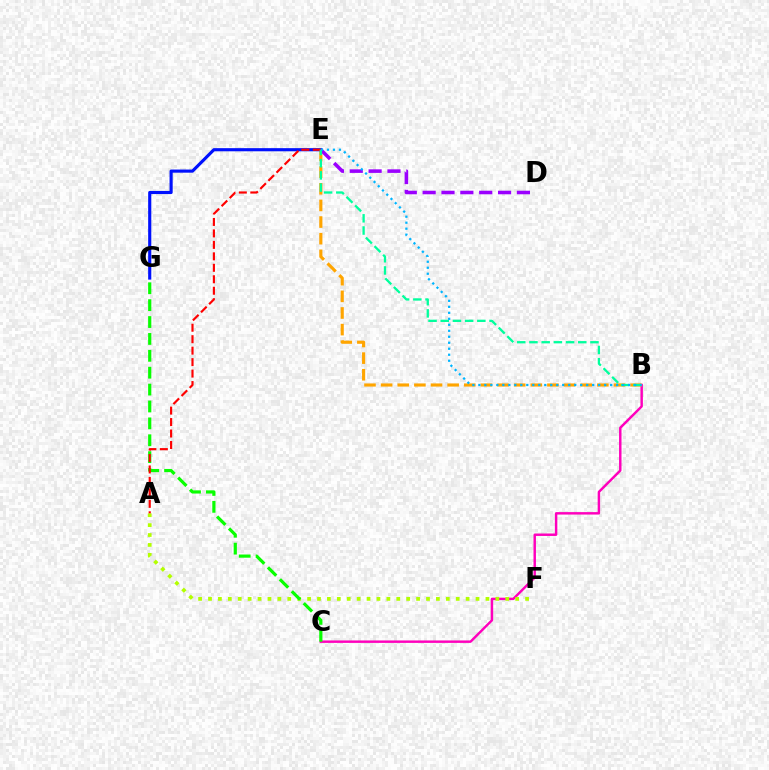{('B', 'C'): [{'color': '#ff00bd', 'line_style': 'solid', 'thickness': 1.76}], ('B', 'E'): [{'color': '#ffa500', 'line_style': 'dashed', 'thickness': 2.26}, {'color': '#00ff9d', 'line_style': 'dashed', 'thickness': 1.66}, {'color': '#00b5ff', 'line_style': 'dotted', 'thickness': 1.63}], ('E', 'G'): [{'color': '#0010ff', 'line_style': 'solid', 'thickness': 2.26}], ('D', 'E'): [{'color': '#9b00ff', 'line_style': 'dashed', 'thickness': 2.56}], ('A', 'F'): [{'color': '#b3ff00', 'line_style': 'dotted', 'thickness': 2.69}], ('C', 'G'): [{'color': '#08ff00', 'line_style': 'dashed', 'thickness': 2.29}], ('A', 'E'): [{'color': '#ff0000', 'line_style': 'dashed', 'thickness': 1.56}]}